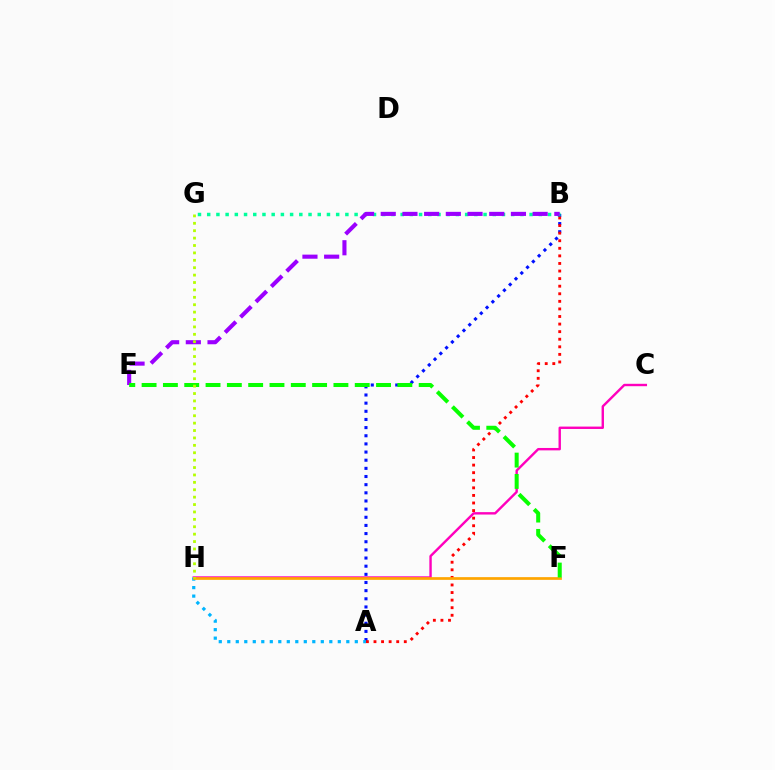{('C', 'H'): [{'color': '#ff00bd', 'line_style': 'solid', 'thickness': 1.73}], ('A', 'B'): [{'color': '#0010ff', 'line_style': 'dotted', 'thickness': 2.21}, {'color': '#ff0000', 'line_style': 'dotted', 'thickness': 2.06}], ('A', 'H'): [{'color': '#00b5ff', 'line_style': 'dotted', 'thickness': 2.31}], ('B', 'G'): [{'color': '#00ff9d', 'line_style': 'dotted', 'thickness': 2.5}], ('B', 'E'): [{'color': '#9b00ff', 'line_style': 'dashed', 'thickness': 2.95}], ('F', 'H'): [{'color': '#ffa500', 'line_style': 'solid', 'thickness': 1.96}], ('E', 'F'): [{'color': '#08ff00', 'line_style': 'dashed', 'thickness': 2.9}], ('G', 'H'): [{'color': '#b3ff00', 'line_style': 'dotted', 'thickness': 2.01}]}